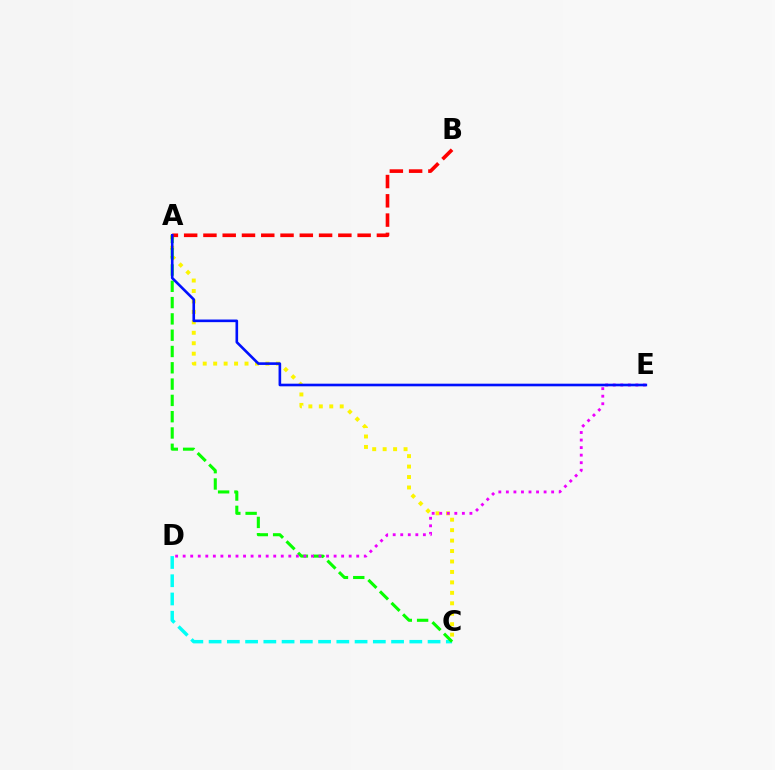{('A', 'C'): [{'color': '#fcf500', 'line_style': 'dotted', 'thickness': 2.84}, {'color': '#08ff00', 'line_style': 'dashed', 'thickness': 2.21}], ('C', 'D'): [{'color': '#00fff6', 'line_style': 'dashed', 'thickness': 2.48}], ('D', 'E'): [{'color': '#ee00ff', 'line_style': 'dotted', 'thickness': 2.05}], ('A', 'B'): [{'color': '#ff0000', 'line_style': 'dashed', 'thickness': 2.62}], ('A', 'E'): [{'color': '#0010ff', 'line_style': 'solid', 'thickness': 1.89}]}